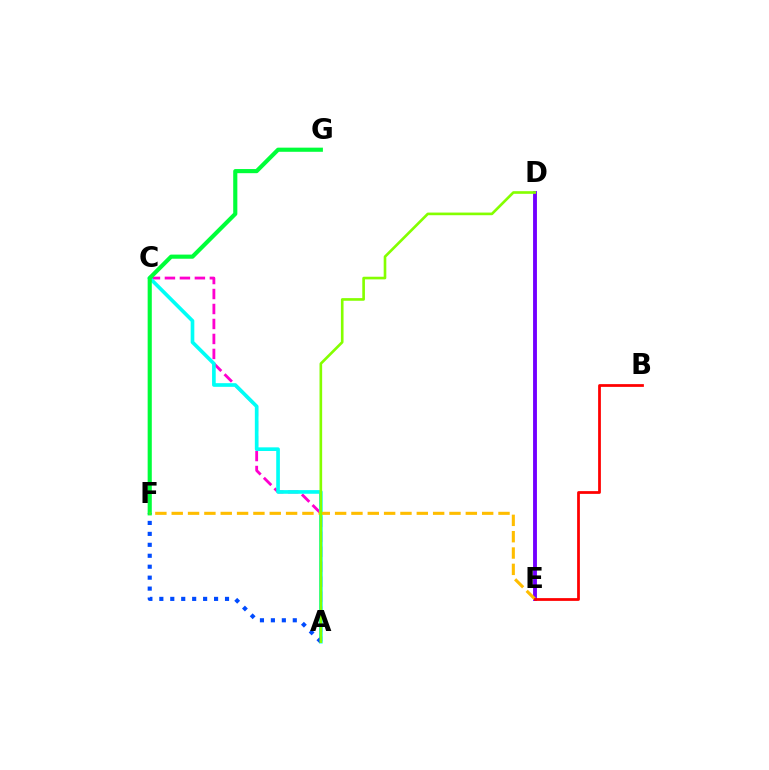{('A', 'C'): [{'color': '#ff00cf', 'line_style': 'dashed', 'thickness': 2.03}, {'color': '#00fff6', 'line_style': 'solid', 'thickness': 2.63}], ('A', 'F'): [{'color': '#004bff', 'line_style': 'dotted', 'thickness': 2.97}], ('F', 'G'): [{'color': '#00ff39', 'line_style': 'solid', 'thickness': 2.98}], ('D', 'E'): [{'color': '#7200ff', 'line_style': 'solid', 'thickness': 2.79}], ('E', 'F'): [{'color': '#ffbd00', 'line_style': 'dashed', 'thickness': 2.22}], ('A', 'D'): [{'color': '#84ff00', 'line_style': 'solid', 'thickness': 1.9}], ('B', 'E'): [{'color': '#ff0000', 'line_style': 'solid', 'thickness': 1.99}]}